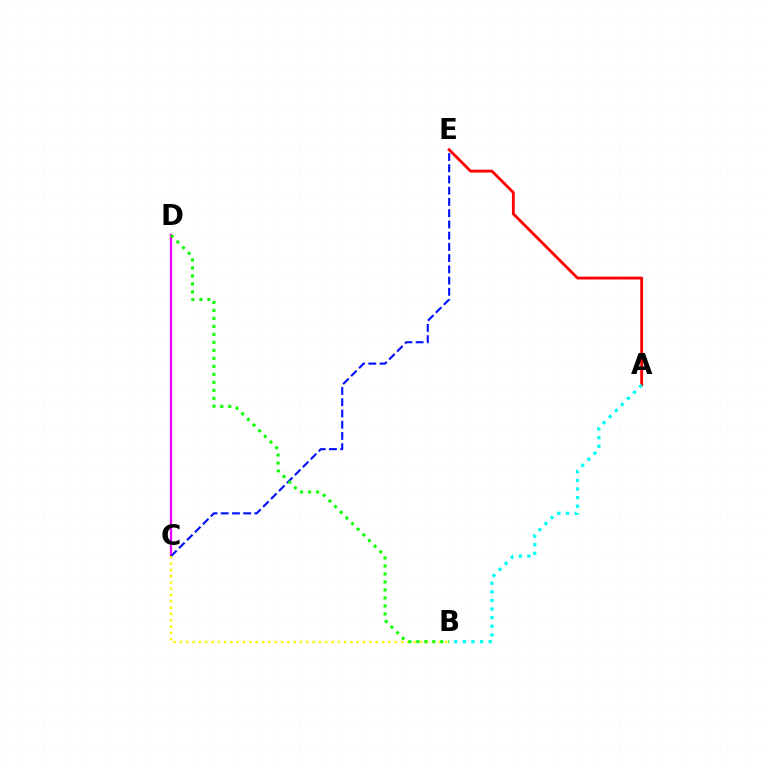{('A', 'E'): [{'color': '#ff0000', 'line_style': 'solid', 'thickness': 2.05}], ('C', 'D'): [{'color': '#ee00ff', 'line_style': 'solid', 'thickness': 1.63}], ('A', 'B'): [{'color': '#00fff6', 'line_style': 'dotted', 'thickness': 2.34}], ('C', 'E'): [{'color': '#0010ff', 'line_style': 'dashed', 'thickness': 1.53}], ('B', 'C'): [{'color': '#fcf500', 'line_style': 'dotted', 'thickness': 1.72}], ('B', 'D'): [{'color': '#08ff00', 'line_style': 'dotted', 'thickness': 2.17}]}